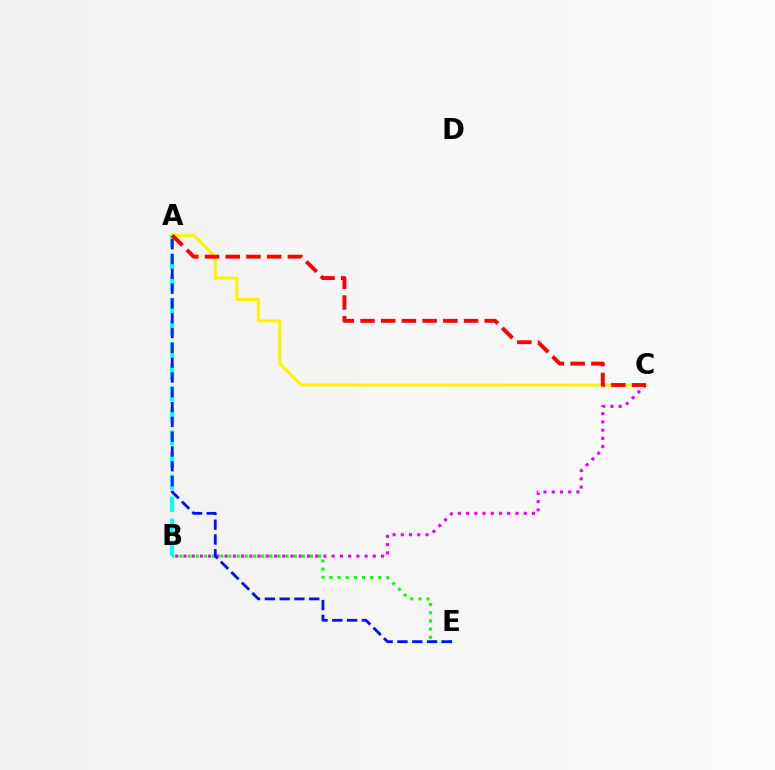{('B', 'E'): [{'color': '#08ff00', 'line_style': 'dotted', 'thickness': 2.22}], ('A', 'B'): [{'color': '#00fff6', 'line_style': 'dashed', 'thickness': 3.0}], ('B', 'C'): [{'color': '#ee00ff', 'line_style': 'dotted', 'thickness': 2.24}], ('A', 'C'): [{'color': '#fcf500', 'line_style': 'solid', 'thickness': 2.18}, {'color': '#ff0000', 'line_style': 'dashed', 'thickness': 2.81}], ('A', 'E'): [{'color': '#0010ff', 'line_style': 'dashed', 'thickness': 2.01}]}